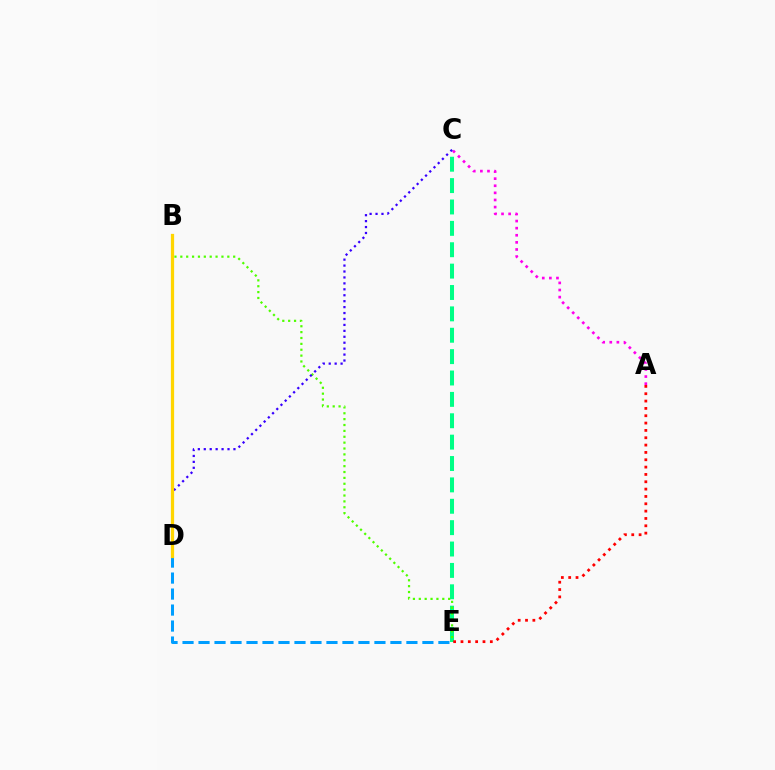{('C', 'E'): [{'color': '#00ff86', 'line_style': 'dashed', 'thickness': 2.9}], ('B', 'E'): [{'color': '#4fff00', 'line_style': 'dotted', 'thickness': 1.6}], ('D', 'E'): [{'color': '#009eff', 'line_style': 'dashed', 'thickness': 2.17}], ('C', 'D'): [{'color': '#3700ff', 'line_style': 'dotted', 'thickness': 1.61}], ('B', 'D'): [{'color': '#ffd500', 'line_style': 'solid', 'thickness': 2.34}], ('A', 'C'): [{'color': '#ff00ed', 'line_style': 'dotted', 'thickness': 1.93}], ('A', 'E'): [{'color': '#ff0000', 'line_style': 'dotted', 'thickness': 1.99}]}